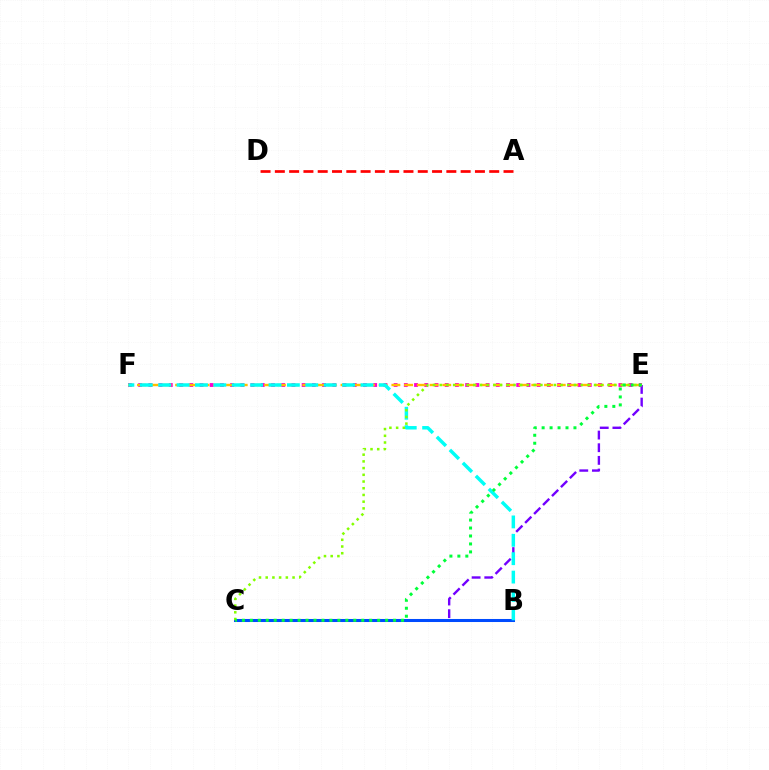{('E', 'F'): [{'color': '#ff00cf', 'line_style': 'dotted', 'thickness': 2.78}, {'color': '#ffbd00', 'line_style': 'dashed', 'thickness': 1.73}], ('C', 'E'): [{'color': '#7200ff', 'line_style': 'dashed', 'thickness': 1.72}, {'color': '#84ff00', 'line_style': 'dotted', 'thickness': 1.82}, {'color': '#00ff39', 'line_style': 'dotted', 'thickness': 2.16}], ('B', 'C'): [{'color': '#004bff', 'line_style': 'solid', 'thickness': 2.19}], ('B', 'F'): [{'color': '#00fff6', 'line_style': 'dashed', 'thickness': 2.5}], ('A', 'D'): [{'color': '#ff0000', 'line_style': 'dashed', 'thickness': 1.94}]}